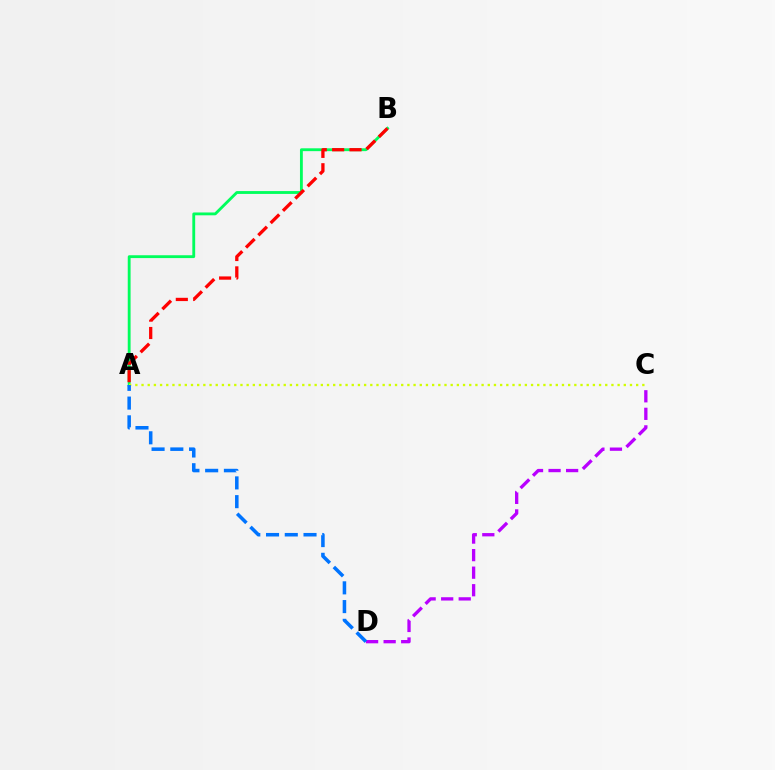{('A', 'B'): [{'color': '#00ff5c', 'line_style': 'solid', 'thickness': 2.05}, {'color': '#ff0000', 'line_style': 'dashed', 'thickness': 2.36}], ('A', 'C'): [{'color': '#d1ff00', 'line_style': 'dotted', 'thickness': 1.68}], ('C', 'D'): [{'color': '#b900ff', 'line_style': 'dashed', 'thickness': 2.38}], ('A', 'D'): [{'color': '#0074ff', 'line_style': 'dashed', 'thickness': 2.55}]}